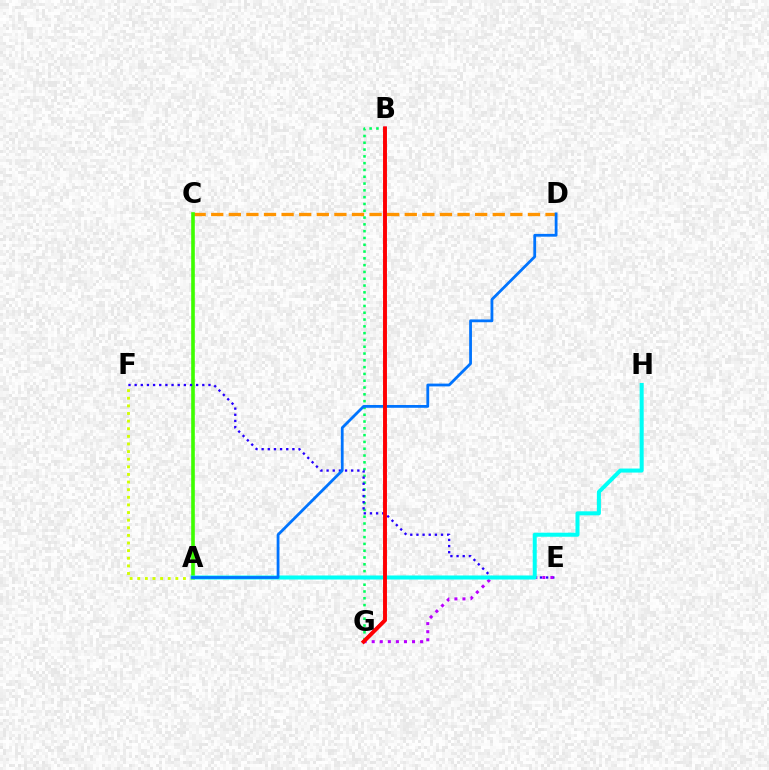{('C', 'D'): [{'color': '#ff9400', 'line_style': 'dashed', 'thickness': 2.39}], ('A', 'C'): [{'color': '#3dff00', 'line_style': 'solid', 'thickness': 2.61}], ('B', 'G'): [{'color': '#00ff5c', 'line_style': 'dotted', 'thickness': 1.85}, {'color': '#ff00ac', 'line_style': 'solid', 'thickness': 2.31}, {'color': '#ff0000', 'line_style': 'solid', 'thickness': 2.78}], ('E', 'F'): [{'color': '#2500ff', 'line_style': 'dotted', 'thickness': 1.67}], ('E', 'G'): [{'color': '#b900ff', 'line_style': 'dotted', 'thickness': 2.19}], ('A', 'F'): [{'color': '#d1ff00', 'line_style': 'dotted', 'thickness': 2.07}], ('A', 'H'): [{'color': '#00fff6', 'line_style': 'solid', 'thickness': 2.9}], ('A', 'D'): [{'color': '#0074ff', 'line_style': 'solid', 'thickness': 2.01}]}